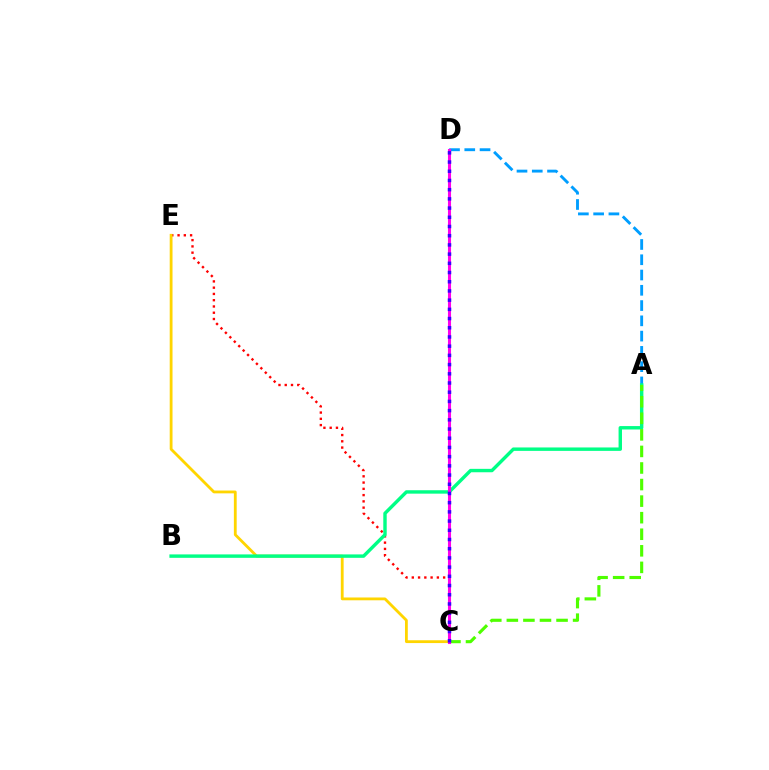{('C', 'E'): [{'color': '#ff0000', 'line_style': 'dotted', 'thickness': 1.7}, {'color': '#ffd500', 'line_style': 'solid', 'thickness': 2.02}], ('A', 'D'): [{'color': '#009eff', 'line_style': 'dashed', 'thickness': 2.07}], ('A', 'B'): [{'color': '#00ff86', 'line_style': 'solid', 'thickness': 2.46}], ('A', 'C'): [{'color': '#4fff00', 'line_style': 'dashed', 'thickness': 2.25}], ('C', 'D'): [{'color': '#ff00ed', 'line_style': 'solid', 'thickness': 2.21}, {'color': '#3700ff', 'line_style': 'dotted', 'thickness': 2.5}]}